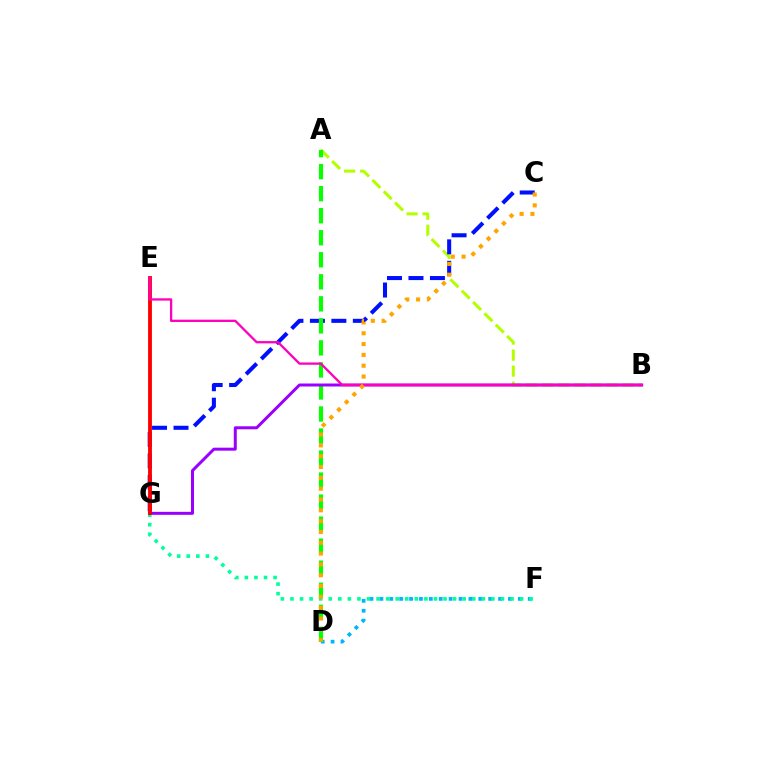{('D', 'F'): [{'color': '#00b5ff', 'line_style': 'dotted', 'thickness': 2.69}], ('F', 'G'): [{'color': '#00ff9d', 'line_style': 'dotted', 'thickness': 2.6}], ('A', 'B'): [{'color': '#b3ff00', 'line_style': 'dashed', 'thickness': 2.18}], ('C', 'G'): [{'color': '#0010ff', 'line_style': 'dashed', 'thickness': 2.92}], ('A', 'D'): [{'color': '#08ff00', 'line_style': 'dashed', 'thickness': 2.99}], ('B', 'G'): [{'color': '#9b00ff', 'line_style': 'solid', 'thickness': 2.15}], ('E', 'G'): [{'color': '#ff0000', 'line_style': 'solid', 'thickness': 2.77}], ('B', 'E'): [{'color': '#ff00bd', 'line_style': 'solid', 'thickness': 1.66}], ('C', 'D'): [{'color': '#ffa500', 'line_style': 'dotted', 'thickness': 2.94}]}